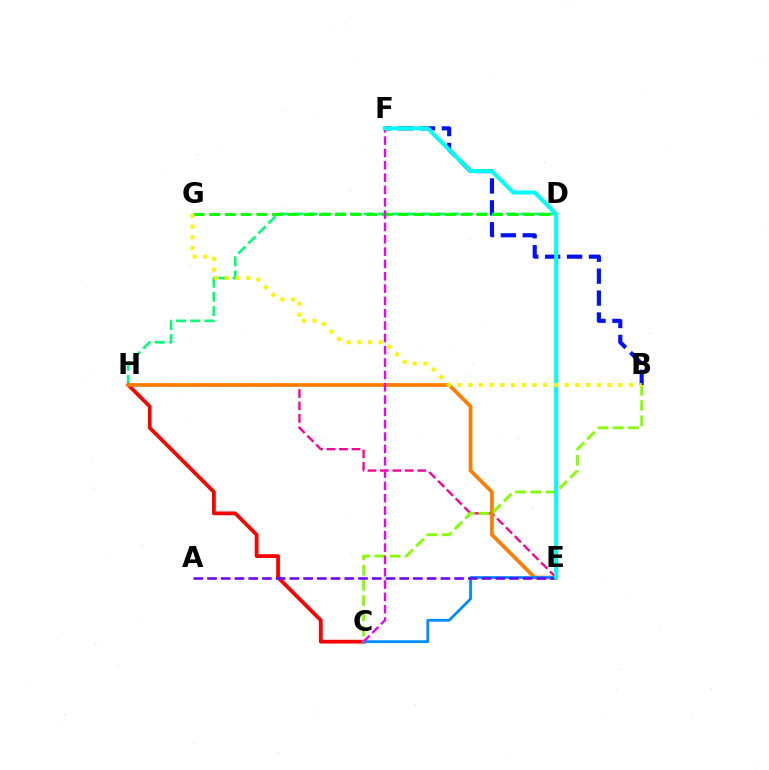{('B', 'F'): [{'color': '#0010ff', 'line_style': 'dashed', 'thickness': 2.98}], ('D', 'H'): [{'color': '#00ff74', 'line_style': 'dashed', 'thickness': 1.93}], ('D', 'G'): [{'color': '#08ff00', 'line_style': 'dashed', 'thickness': 2.13}], ('E', 'H'): [{'color': '#ff0094', 'line_style': 'dashed', 'thickness': 1.69}, {'color': '#ff7c00', 'line_style': 'solid', 'thickness': 2.67}], ('C', 'H'): [{'color': '#ff0000', 'line_style': 'solid', 'thickness': 2.71}], ('C', 'E'): [{'color': '#008cff', 'line_style': 'solid', 'thickness': 2.0}], ('A', 'E'): [{'color': '#7200ff', 'line_style': 'dashed', 'thickness': 1.86}], ('B', 'C'): [{'color': '#84ff00', 'line_style': 'dashed', 'thickness': 2.07}], ('C', 'F'): [{'color': '#ee00ff', 'line_style': 'dashed', 'thickness': 1.68}], ('E', 'F'): [{'color': '#00fff6', 'line_style': 'solid', 'thickness': 2.89}], ('B', 'G'): [{'color': '#fcf500', 'line_style': 'dotted', 'thickness': 2.91}]}